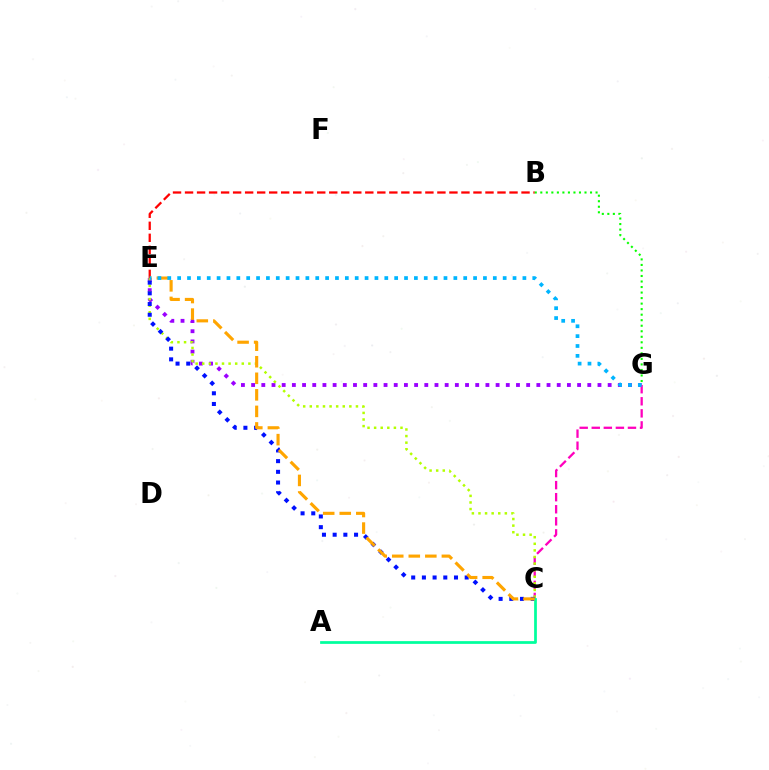{('E', 'G'): [{'color': '#9b00ff', 'line_style': 'dotted', 'thickness': 2.77}, {'color': '#00b5ff', 'line_style': 'dotted', 'thickness': 2.68}], ('C', 'G'): [{'color': '#ff00bd', 'line_style': 'dashed', 'thickness': 1.64}], ('C', 'E'): [{'color': '#b3ff00', 'line_style': 'dotted', 'thickness': 1.79}, {'color': '#0010ff', 'line_style': 'dotted', 'thickness': 2.91}, {'color': '#ffa500', 'line_style': 'dashed', 'thickness': 2.25}], ('A', 'C'): [{'color': '#00ff9d', 'line_style': 'solid', 'thickness': 1.97}], ('B', 'E'): [{'color': '#ff0000', 'line_style': 'dashed', 'thickness': 1.63}], ('B', 'G'): [{'color': '#08ff00', 'line_style': 'dotted', 'thickness': 1.5}]}